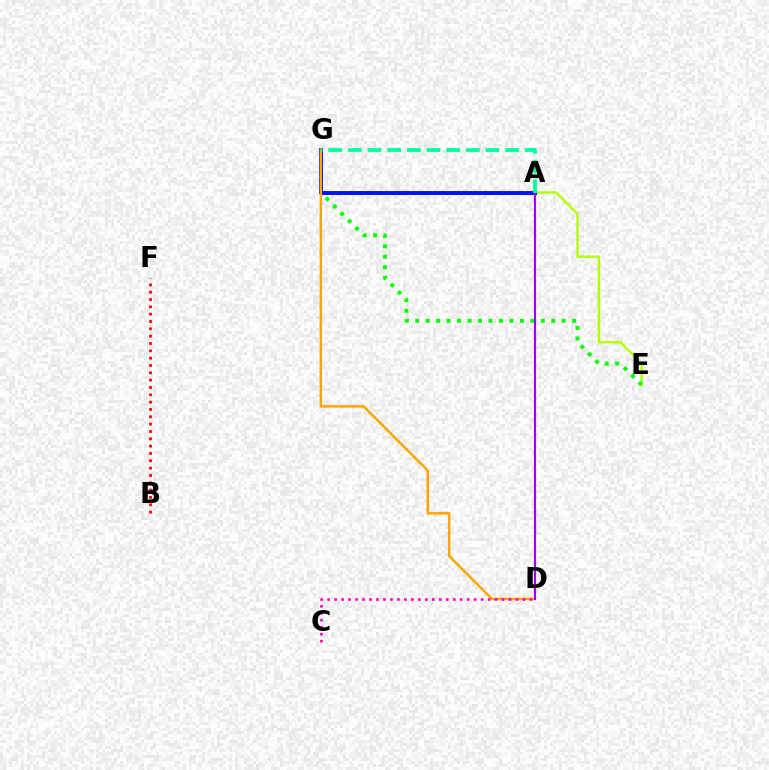{('A', 'E'): [{'color': '#b3ff00', 'line_style': 'solid', 'thickness': 1.74}], ('E', 'G'): [{'color': '#08ff00', 'line_style': 'dotted', 'thickness': 2.84}], ('A', 'G'): [{'color': '#00b5ff', 'line_style': 'solid', 'thickness': 1.83}, {'color': '#0010ff', 'line_style': 'solid', 'thickness': 2.81}, {'color': '#00ff9d', 'line_style': 'dashed', 'thickness': 2.67}], ('B', 'F'): [{'color': '#ff0000', 'line_style': 'dotted', 'thickness': 1.99}], ('D', 'G'): [{'color': '#ffa500', 'line_style': 'solid', 'thickness': 1.77}], ('C', 'D'): [{'color': '#ff00bd', 'line_style': 'dotted', 'thickness': 1.9}], ('A', 'D'): [{'color': '#9b00ff', 'line_style': 'solid', 'thickness': 1.54}]}